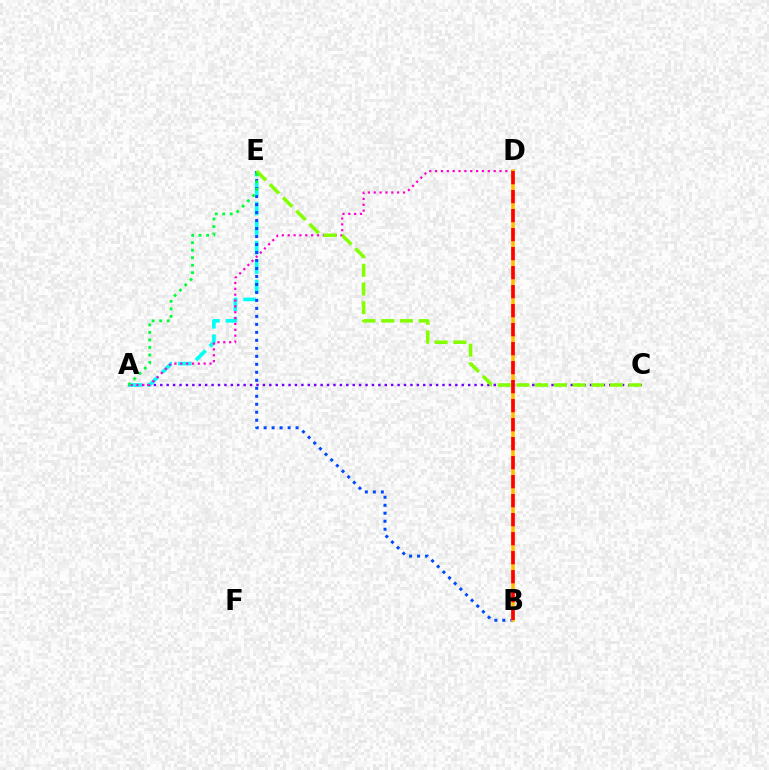{('A', 'C'): [{'color': '#7200ff', 'line_style': 'dotted', 'thickness': 1.74}], ('A', 'E'): [{'color': '#00fff6', 'line_style': 'dashed', 'thickness': 2.65}, {'color': '#00ff39', 'line_style': 'dotted', 'thickness': 2.04}], ('B', 'E'): [{'color': '#004bff', 'line_style': 'dotted', 'thickness': 2.17}], ('A', 'D'): [{'color': '#ff00cf', 'line_style': 'dotted', 'thickness': 1.59}], ('B', 'D'): [{'color': '#ffbd00', 'line_style': 'solid', 'thickness': 2.58}, {'color': '#ff0000', 'line_style': 'dashed', 'thickness': 2.58}], ('C', 'E'): [{'color': '#84ff00', 'line_style': 'dashed', 'thickness': 2.54}]}